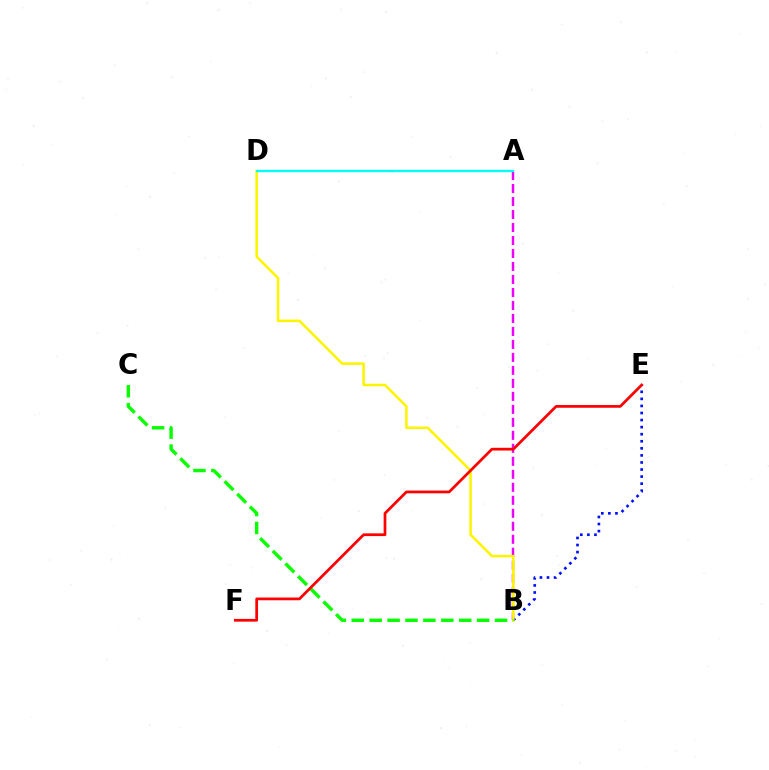{('A', 'B'): [{'color': '#ee00ff', 'line_style': 'dashed', 'thickness': 1.76}], ('B', 'E'): [{'color': '#0010ff', 'line_style': 'dotted', 'thickness': 1.92}], ('B', 'D'): [{'color': '#fcf500', 'line_style': 'solid', 'thickness': 1.83}], ('A', 'D'): [{'color': '#00fff6', 'line_style': 'solid', 'thickness': 1.66}], ('B', 'C'): [{'color': '#08ff00', 'line_style': 'dashed', 'thickness': 2.43}], ('E', 'F'): [{'color': '#ff0000', 'line_style': 'solid', 'thickness': 1.97}]}